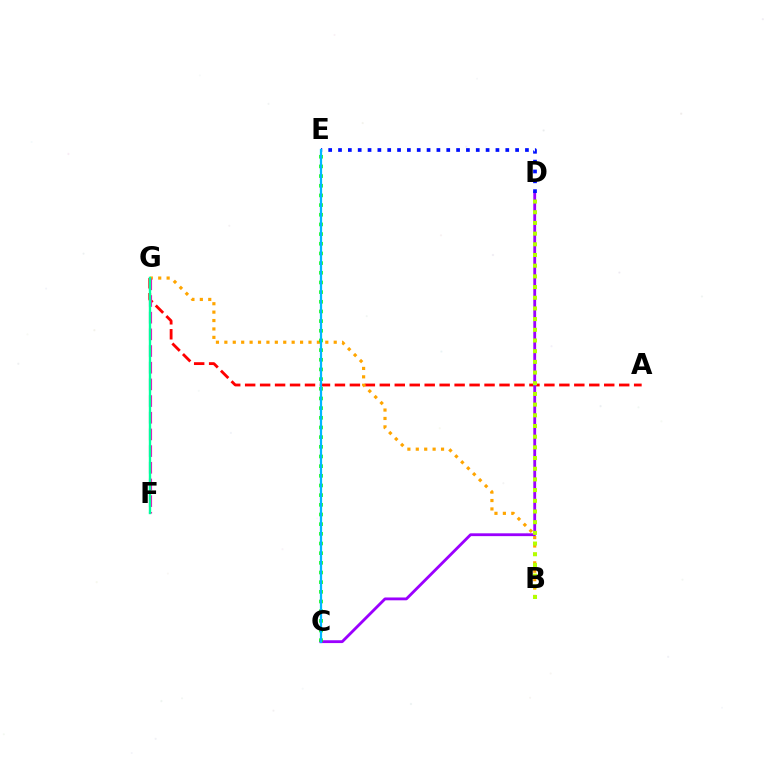{('A', 'G'): [{'color': '#ff0000', 'line_style': 'dashed', 'thickness': 2.03}], ('B', 'G'): [{'color': '#ffa500', 'line_style': 'dotted', 'thickness': 2.29}], ('C', 'D'): [{'color': '#9b00ff', 'line_style': 'solid', 'thickness': 2.04}], ('C', 'E'): [{'color': '#08ff00', 'line_style': 'dotted', 'thickness': 2.63}, {'color': '#00b5ff', 'line_style': 'solid', 'thickness': 1.61}], ('D', 'E'): [{'color': '#0010ff', 'line_style': 'dotted', 'thickness': 2.67}], ('B', 'D'): [{'color': '#b3ff00', 'line_style': 'dotted', 'thickness': 2.9}], ('F', 'G'): [{'color': '#ff00bd', 'line_style': 'dashed', 'thickness': 2.27}, {'color': '#00ff9d', 'line_style': 'solid', 'thickness': 1.72}]}